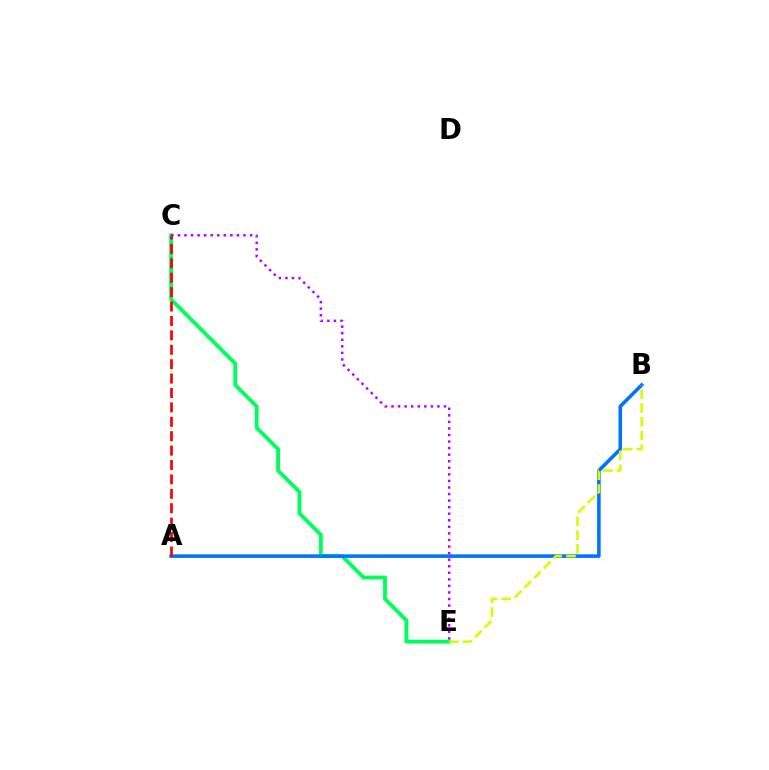{('C', 'E'): [{'color': '#00ff5c', 'line_style': 'solid', 'thickness': 2.78}, {'color': '#b900ff', 'line_style': 'dotted', 'thickness': 1.78}], ('A', 'B'): [{'color': '#0074ff', 'line_style': 'solid', 'thickness': 2.57}], ('A', 'C'): [{'color': '#ff0000', 'line_style': 'dashed', 'thickness': 1.96}], ('B', 'E'): [{'color': '#d1ff00', 'line_style': 'dashed', 'thickness': 1.87}]}